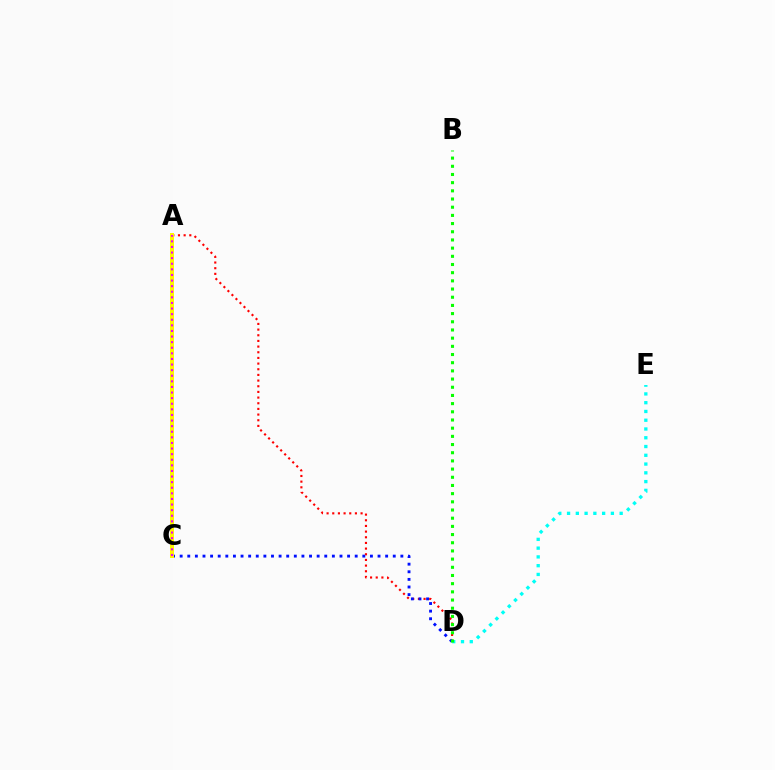{('A', 'D'): [{'color': '#ff0000', 'line_style': 'dotted', 'thickness': 1.54}], ('C', 'D'): [{'color': '#0010ff', 'line_style': 'dotted', 'thickness': 2.07}], ('A', 'C'): [{'color': '#fcf500', 'line_style': 'solid', 'thickness': 2.88}, {'color': '#ee00ff', 'line_style': 'dotted', 'thickness': 1.52}], ('D', 'E'): [{'color': '#00fff6', 'line_style': 'dotted', 'thickness': 2.38}], ('B', 'D'): [{'color': '#08ff00', 'line_style': 'dotted', 'thickness': 2.22}]}